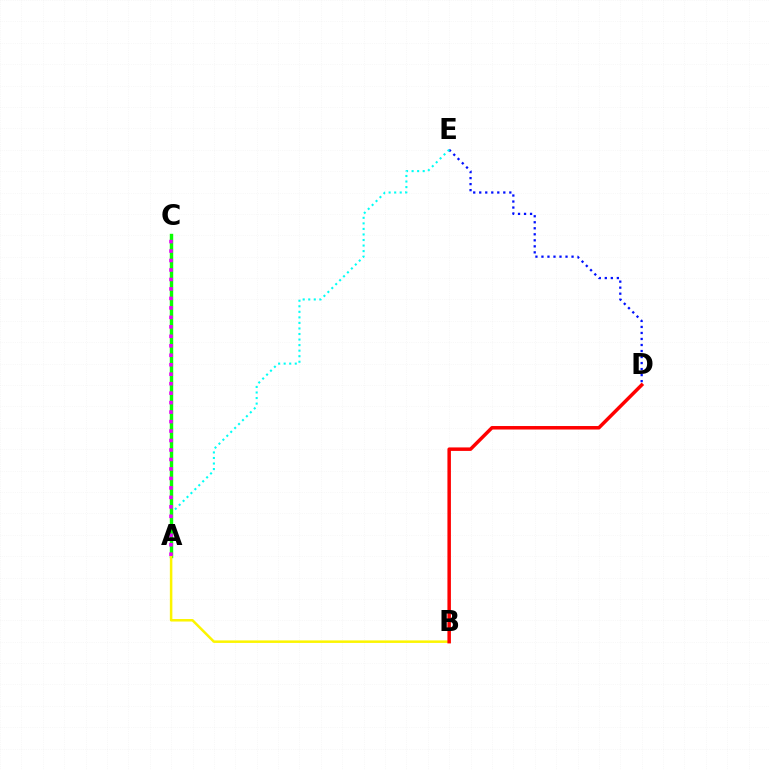{('D', 'E'): [{'color': '#0010ff', 'line_style': 'dotted', 'thickness': 1.64}], ('A', 'E'): [{'color': '#00fff6', 'line_style': 'dotted', 'thickness': 1.51}], ('A', 'C'): [{'color': '#08ff00', 'line_style': 'solid', 'thickness': 2.46}, {'color': '#ee00ff', 'line_style': 'dotted', 'thickness': 2.57}], ('A', 'B'): [{'color': '#fcf500', 'line_style': 'solid', 'thickness': 1.81}], ('B', 'D'): [{'color': '#ff0000', 'line_style': 'solid', 'thickness': 2.51}]}